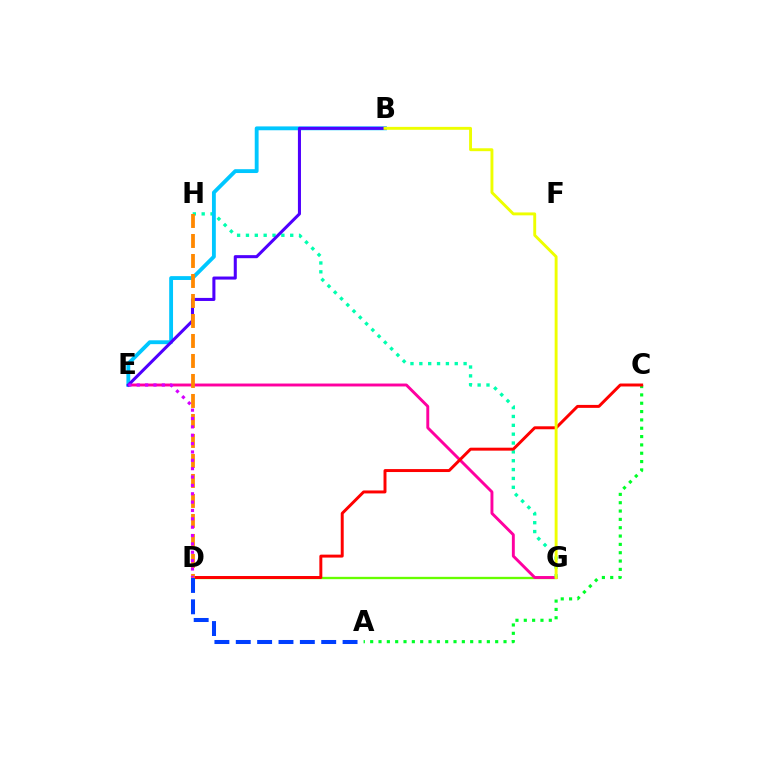{('D', 'G'): [{'color': '#66ff00', 'line_style': 'solid', 'thickness': 1.67}], ('A', 'C'): [{'color': '#00ff27', 'line_style': 'dotted', 'thickness': 2.26}], ('E', 'G'): [{'color': '#ff00a0', 'line_style': 'solid', 'thickness': 2.1}], ('G', 'H'): [{'color': '#00ffaf', 'line_style': 'dotted', 'thickness': 2.41}], ('C', 'D'): [{'color': '#ff0000', 'line_style': 'solid', 'thickness': 2.13}], ('B', 'E'): [{'color': '#00c7ff', 'line_style': 'solid', 'thickness': 2.77}, {'color': '#4f00ff', 'line_style': 'solid', 'thickness': 2.2}], ('A', 'D'): [{'color': '#003fff', 'line_style': 'dashed', 'thickness': 2.9}], ('D', 'H'): [{'color': '#ff8800', 'line_style': 'dashed', 'thickness': 2.72}], ('B', 'G'): [{'color': '#eeff00', 'line_style': 'solid', 'thickness': 2.09}], ('D', 'E'): [{'color': '#d600ff', 'line_style': 'dotted', 'thickness': 2.27}]}